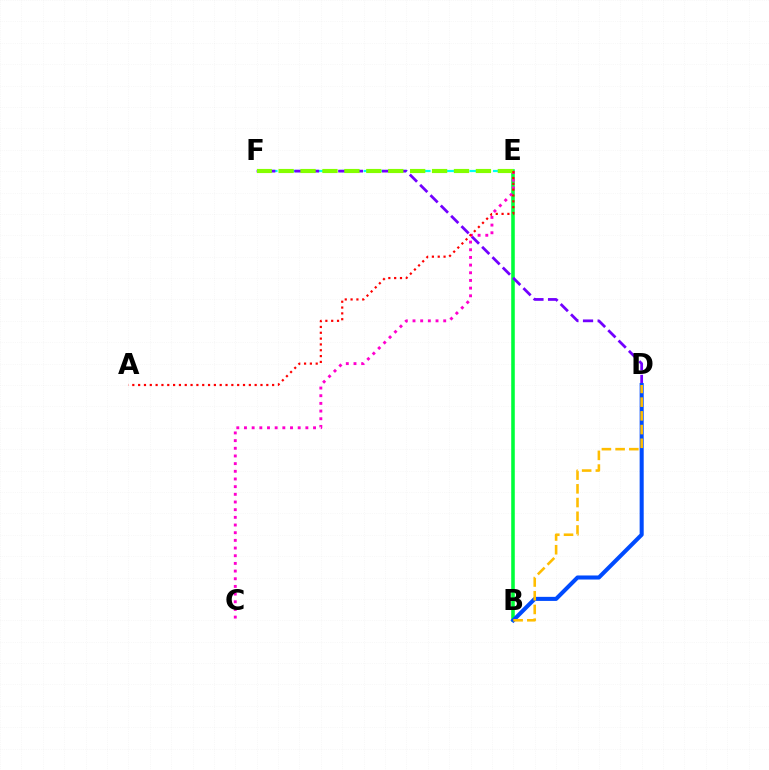{('B', 'E'): [{'color': '#00ff39', 'line_style': 'solid', 'thickness': 2.57}], ('E', 'F'): [{'color': '#00fff6', 'line_style': 'dashed', 'thickness': 1.6}, {'color': '#84ff00', 'line_style': 'dashed', 'thickness': 2.98}], ('D', 'F'): [{'color': '#7200ff', 'line_style': 'dashed', 'thickness': 1.98}], ('C', 'E'): [{'color': '#ff00cf', 'line_style': 'dotted', 'thickness': 2.08}], ('A', 'E'): [{'color': '#ff0000', 'line_style': 'dotted', 'thickness': 1.58}], ('B', 'D'): [{'color': '#004bff', 'line_style': 'solid', 'thickness': 2.93}, {'color': '#ffbd00', 'line_style': 'dashed', 'thickness': 1.86}]}